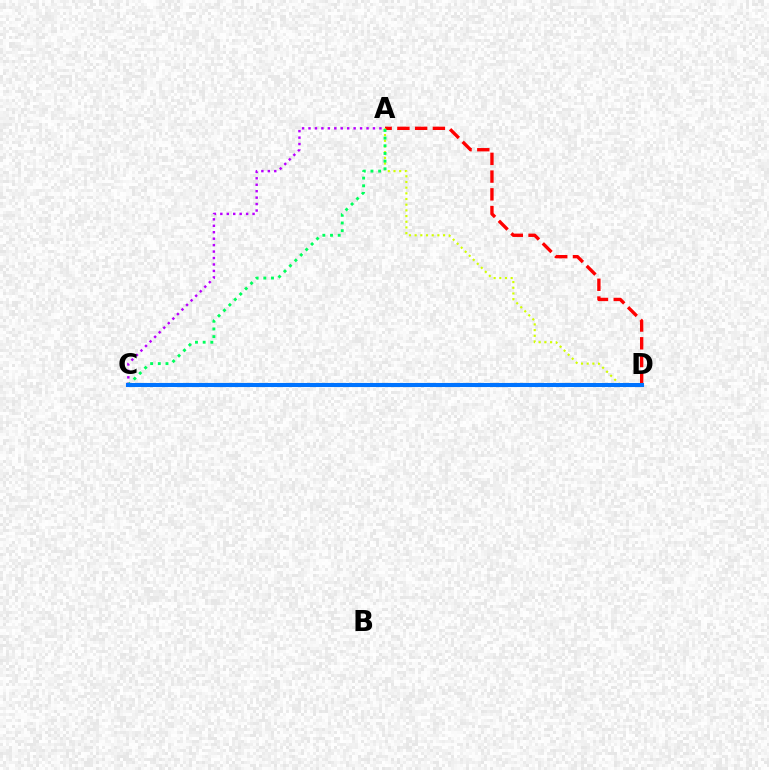{('A', 'D'): [{'color': '#ff0000', 'line_style': 'dashed', 'thickness': 2.41}, {'color': '#d1ff00', 'line_style': 'dotted', 'thickness': 1.55}], ('A', 'C'): [{'color': '#b900ff', 'line_style': 'dotted', 'thickness': 1.75}, {'color': '#00ff5c', 'line_style': 'dotted', 'thickness': 2.09}], ('C', 'D'): [{'color': '#0074ff', 'line_style': 'solid', 'thickness': 2.93}]}